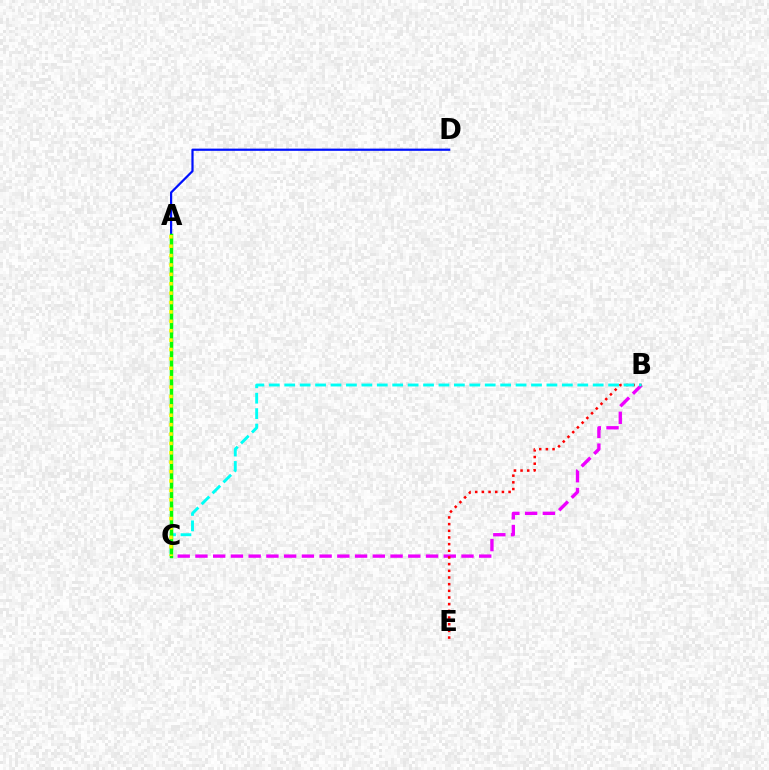{('B', 'C'): [{'color': '#ee00ff', 'line_style': 'dashed', 'thickness': 2.41}, {'color': '#00fff6', 'line_style': 'dashed', 'thickness': 2.1}], ('B', 'E'): [{'color': '#ff0000', 'line_style': 'dotted', 'thickness': 1.81}], ('A', 'D'): [{'color': '#0010ff', 'line_style': 'solid', 'thickness': 1.6}], ('A', 'C'): [{'color': '#08ff00', 'line_style': 'solid', 'thickness': 2.51}, {'color': '#fcf500', 'line_style': 'dotted', 'thickness': 2.55}]}